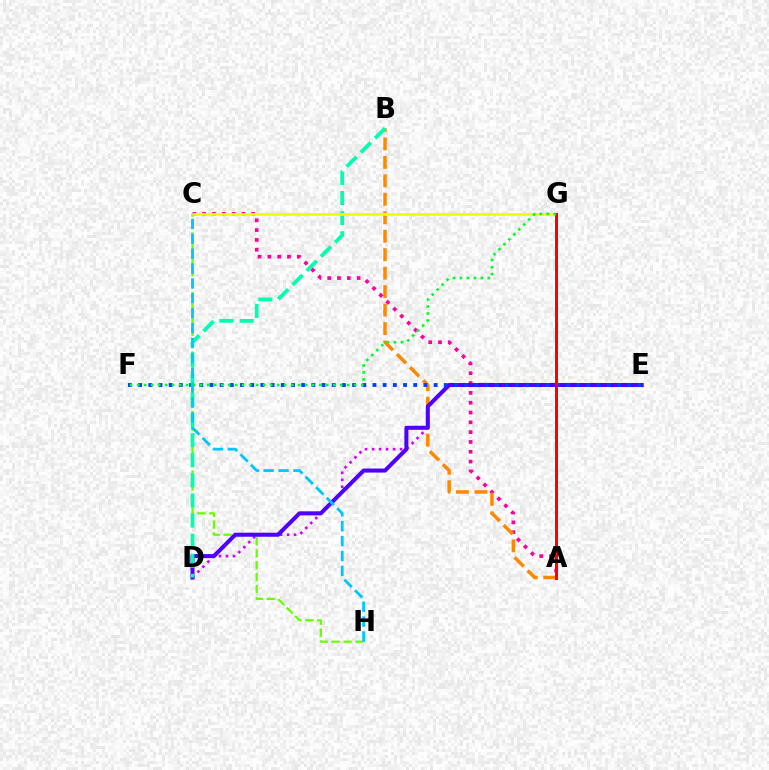{('D', 'E'): [{'color': '#d600ff', 'line_style': 'dotted', 'thickness': 1.9}, {'color': '#4f00ff', 'line_style': 'solid', 'thickness': 2.91}], ('C', 'H'): [{'color': '#66ff00', 'line_style': 'dashed', 'thickness': 1.62}, {'color': '#00c7ff', 'line_style': 'dashed', 'thickness': 2.02}], ('A', 'C'): [{'color': '#ff00a0', 'line_style': 'dotted', 'thickness': 2.67}], ('A', 'B'): [{'color': '#ff8800', 'line_style': 'dashed', 'thickness': 2.51}], ('E', 'F'): [{'color': '#003fff', 'line_style': 'dotted', 'thickness': 2.77}], ('B', 'D'): [{'color': '#00ffaf', 'line_style': 'dashed', 'thickness': 2.73}], ('C', 'G'): [{'color': '#eeff00', 'line_style': 'solid', 'thickness': 1.89}], ('A', 'G'): [{'color': '#ff0000', 'line_style': 'solid', 'thickness': 2.17}], ('F', 'G'): [{'color': '#00ff27', 'line_style': 'dotted', 'thickness': 1.9}]}